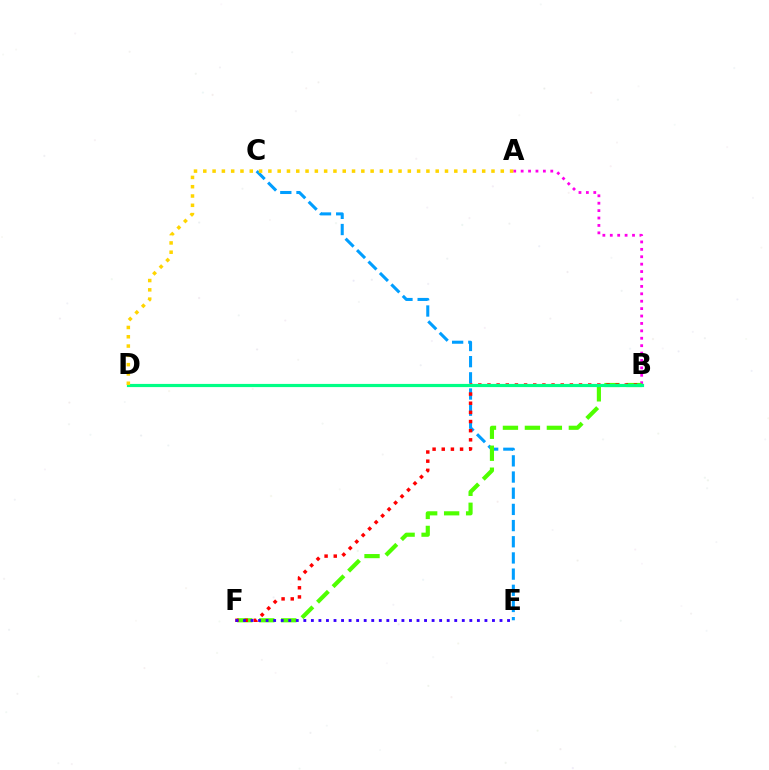{('C', 'E'): [{'color': '#009eff', 'line_style': 'dashed', 'thickness': 2.2}], ('A', 'B'): [{'color': '#ff00ed', 'line_style': 'dotted', 'thickness': 2.01}], ('B', 'F'): [{'color': '#4fff00', 'line_style': 'dashed', 'thickness': 2.98}, {'color': '#ff0000', 'line_style': 'dotted', 'thickness': 2.49}], ('B', 'D'): [{'color': '#00ff86', 'line_style': 'solid', 'thickness': 2.29}], ('E', 'F'): [{'color': '#3700ff', 'line_style': 'dotted', 'thickness': 2.05}], ('A', 'D'): [{'color': '#ffd500', 'line_style': 'dotted', 'thickness': 2.53}]}